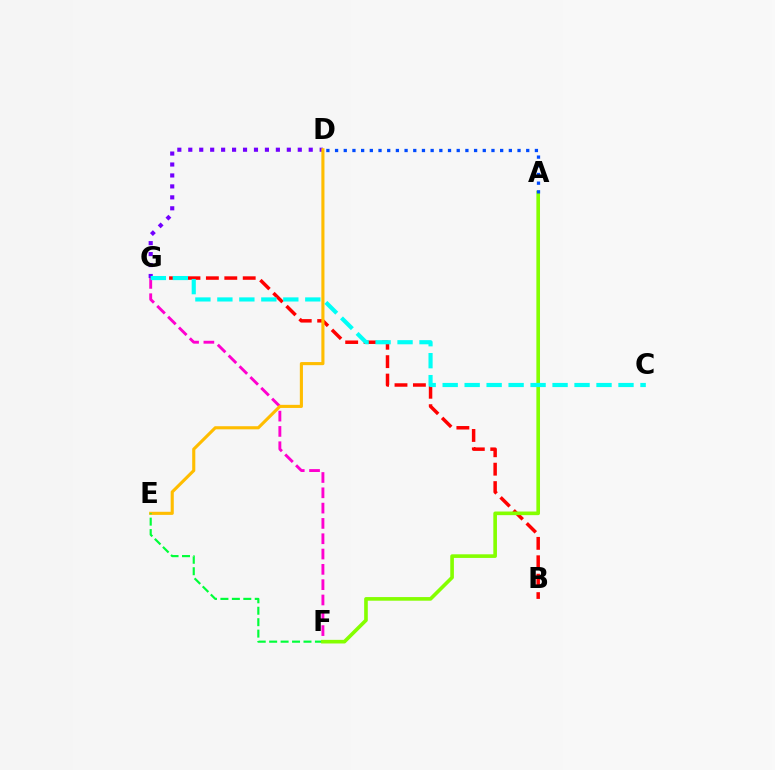{('B', 'G'): [{'color': '#ff0000', 'line_style': 'dashed', 'thickness': 2.5}], ('F', 'G'): [{'color': '#ff00cf', 'line_style': 'dashed', 'thickness': 2.08}], ('D', 'G'): [{'color': '#7200ff', 'line_style': 'dotted', 'thickness': 2.97}], ('D', 'E'): [{'color': '#ffbd00', 'line_style': 'solid', 'thickness': 2.24}], ('E', 'F'): [{'color': '#00ff39', 'line_style': 'dashed', 'thickness': 1.55}], ('A', 'F'): [{'color': '#84ff00', 'line_style': 'solid', 'thickness': 2.61}], ('A', 'D'): [{'color': '#004bff', 'line_style': 'dotted', 'thickness': 2.36}], ('C', 'G'): [{'color': '#00fff6', 'line_style': 'dashed', 'thickness': 2.99}]}